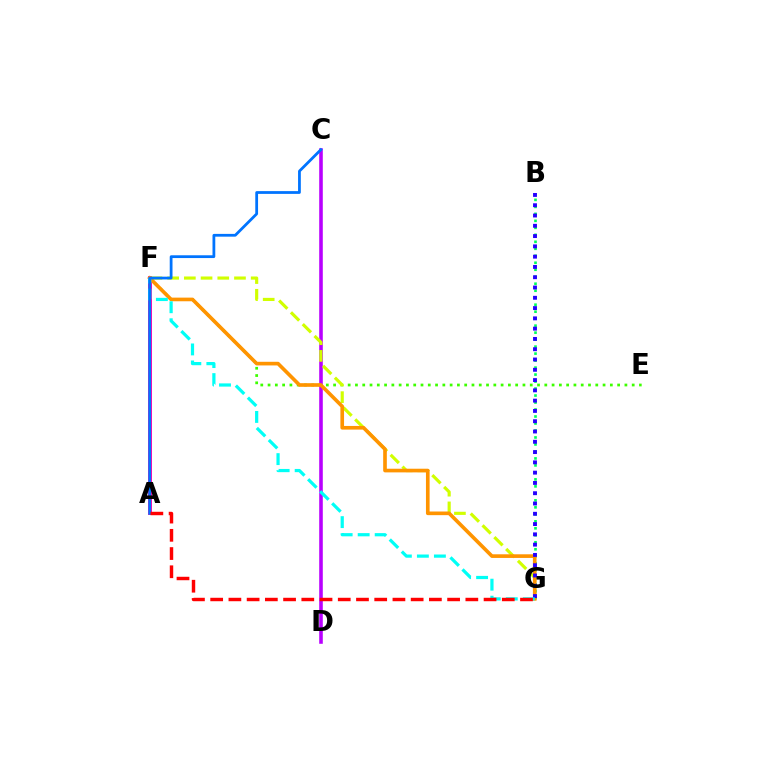{('C', 'D'): [{'color': '#b900ff', 'line_style': 'solid', 'thickness': 2.58}], ('A', 'F'): [{'color': '#ff00ac', 'line_style': 'solid', 'thickness': 2.82}], ('E', 'F'): [{'color': '#3dff00', 'line_style': 'dotted', 'thickness': 1.98}], ('F', 'G'): [{'color': '#d1ff00', 'line_style': 'dashed', 'thickness': 2.27}, {'color': '#ff9400', 'line_style': 'solid', 'thickness': 2.63}, {'color': '#00fff6', 'line_style': 'dashed', 'thickness': 2.31}], ('B', 'G'): [{'color': '#00ff5c', 'line_style': 'dotted', 'thickness': 1.9}, {'color': '#2500ff', 'line_style': 'dotted', 'thickness': 2.79}], ('A', 'C'): [{'color': '#0074ff', 'line_style': 'solid', 'thickness': 2.0}], ('A', 'G'): [{'color': '#ff0000', 'line_style': 'dashed', 'thickness': 2.48}]}